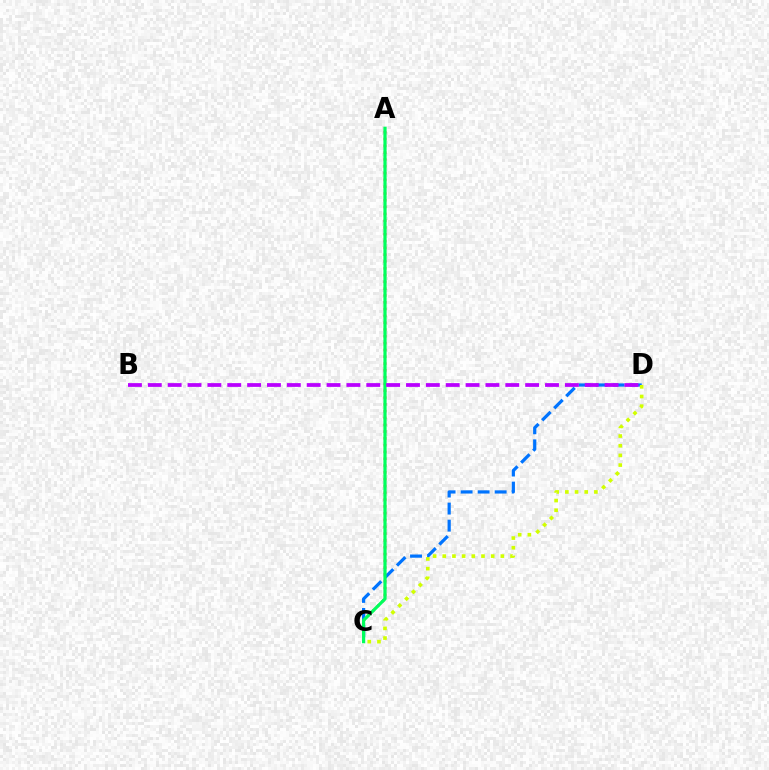{('A', 'C'): [{'color': '#ff0000', 'line_style': 'dotted', 'thickness': 1.85}, {'color': '#00ff5c', 'line_style': 'solid', 'thickness': 2.3}], ('C', 'D'): [{'color': '#0074ff', 'line_style': 'dashed', 'thickness': 2.31}, {'color': '#d1ff00', 'line_style': 'dotted', 'thickness': 2.63}], ('B', 'D'): [{'color': '#b900ff', 'line_style': 'dashed', 'thickness': 2.7}]}